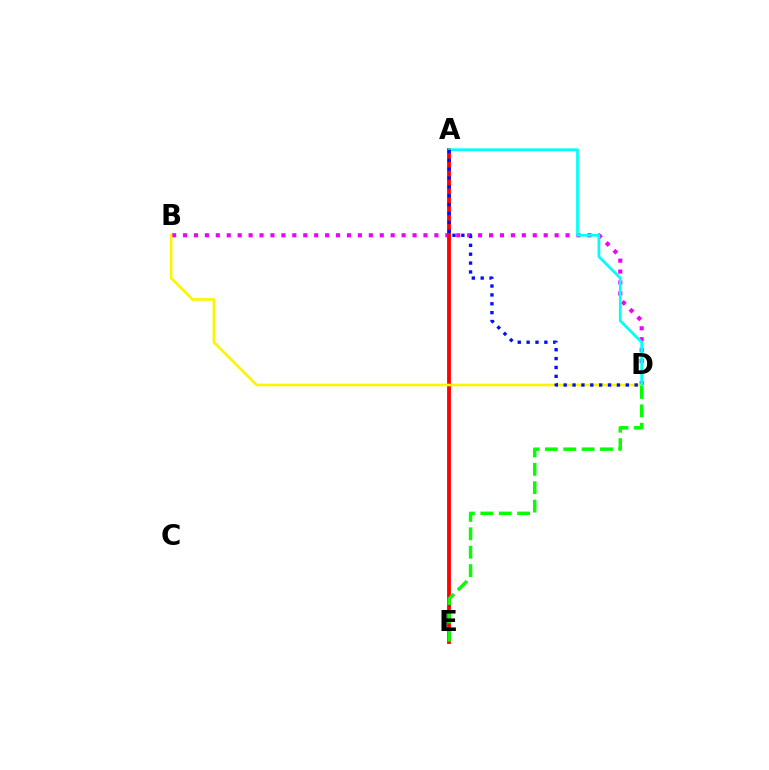{('B', 'D'): [{'color': '#ee00ff', 'line_style': 'dotted', 'thickness': 2.97}, {'color': '#fcf500', 'line_style': 'solid', 'thickness': 1.89}], ('A', 'E'): [{'color': '#ff0000', 'line_style': 'solid', 'thickness': 2.75}], ('A', 'D'): [{'color': '#00fff6', 'line_style': 'solid', 'thickness': 1.96}, {'color': '#0010ff', 'line_style': 'dotted', 'thickness': 2.41}], ('D', 'E'): [{'color': '#08ff00', 'line_style': 'dashed', 'thickness': 2.5}]}